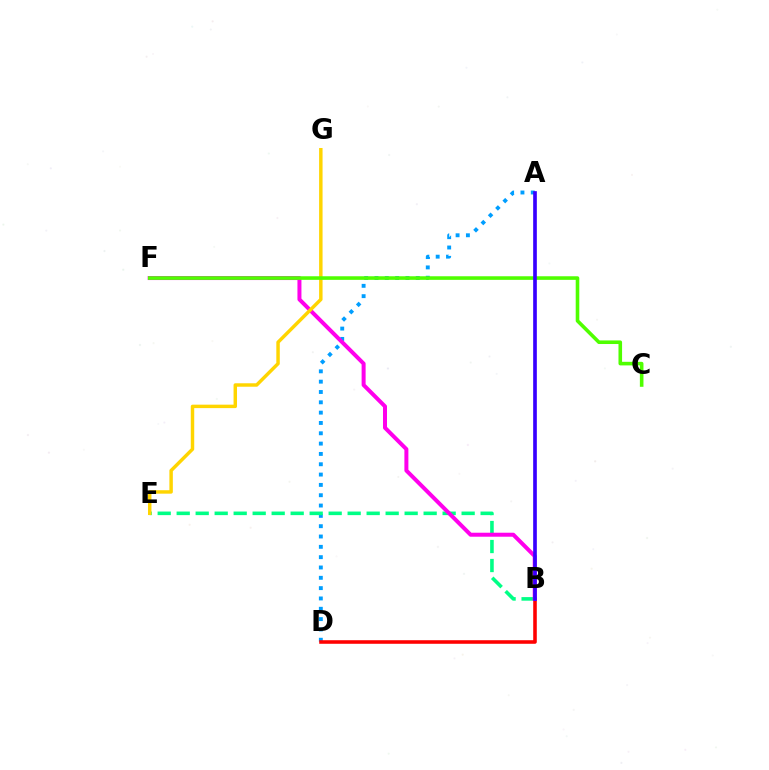{('A', 'D'): [{'color': '#009eff', 'line_style': 'dotted', 'thickness': 2.8}], ('B', 'D'): [{'color': '#ff0000', 'line_style': 'solid', 'thickness': 2.57}], ('B', 'E'): [{'color': '#00ff86', 'line_style': 'dashed', 'thickness': 2.58}], ('B', 'F'): [{'color': '#ff00ed', 'line_style': 'solid', 'thickness': 2.88}], ('E', 'G'): [{'color': '#ffd500', 'line_style': 'solid', 'thickness': 2.49}], ('C', 'F'): [{'color': '#4fff00', 'line_style': 'solid', 'thickness': 2.59}], ('A', 'B'): [{'color': '#3700ff', 'line_style': 'solid', 'thickness': 2.64}]}